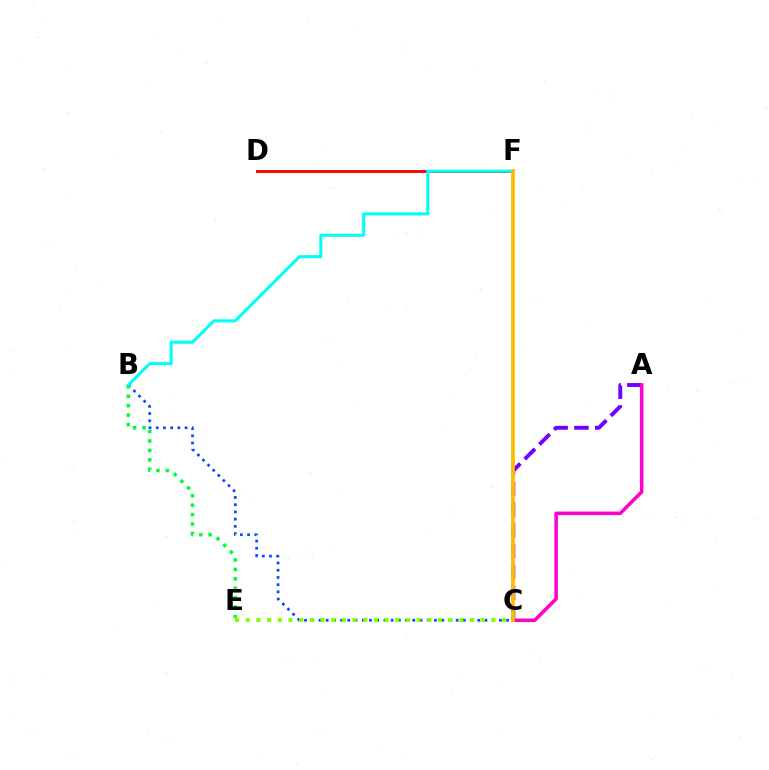{('B', 'C'): [{'color': '#004bff', 'line_style': 'dotted', 'thickness': 1.96}], ('B', 'E'): [{'color': '#00ff39', 'line_style': 'dotted', 'thickness': 2.57}], ('D', 'F'): [{'color': '#ff0000', 'line_style': 'solid', 'thickness': 2.08}], ('B', 'F'): [{'color': '#00fff6', 'line_style': 'solid', 'thickness': 2.19}], ('C', 'E'): [{'color': '#84ff00', 'line_style': 'dotted', 'thickness': 2.9}], ('A', 'C'): [{'color': '#7200ff', 'line_style': 'dashed', 'thickness': 2.83}, {'color': '#ff00cf', 'line_style': 'solid', 'thickness': 2.55}], ('C', 'F'): [{'color': '#ffbd00', 'line_style': 'solid', 'thickness': 2.7}]}